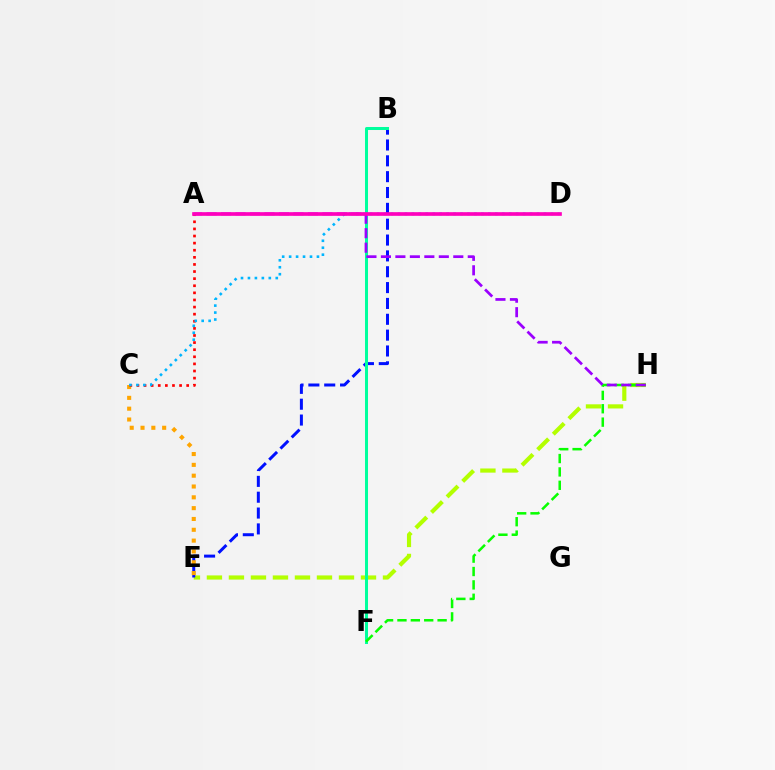{('E', 'H'): [{'color': '#b3ff00', 'line_style': 'dashed', 'thickness': 2.99}], ('B', 'E'): [{'color': '#0010ff', 'line_style': 'dashed', 'thickness': 2.15}], ('C', 'E'): [{'color': '#ffa500', 'line_style': 'dotted', 'thickness': 2.94}], ('A', 'C'): [{'color': '#ff0000', 'line_style': 'dotted', 'thickness': 1.93}], ('C', 'D'): [{'color': '#00b5ff', 'line_style': 'dotted', 'thickness': 1.89}], ('B', 'F'): [{'color': '#00ff9d', 'line_style': 'solid', 'thickness': 2.17}], ('F', 'H'): [{'color': '#08ff00', 'line_style': 'dashed', 'thickness': 1.82}], ('A', 'H'): [{'color': '#9b00ff', 'line_style': 'dashed', 'thickness': 1.97}], ('A', 'D'): [{'color': '#ff00bd', 'line_style': 'solid', 'thickness': 2.64}]}